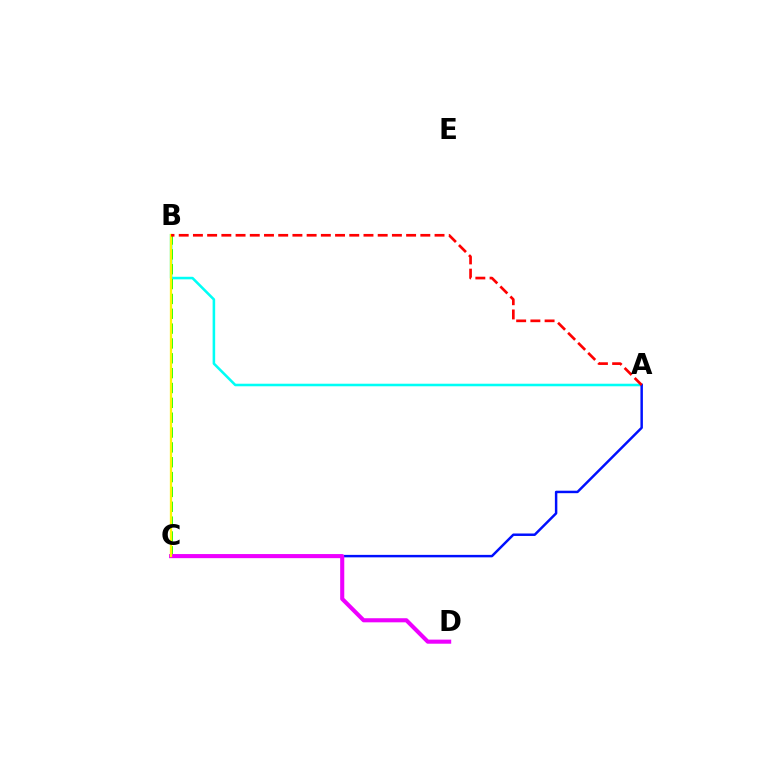{('A', 'B'): [{'color': '#00fff6', 'line_style': 'solid', 'thickness': 1.84}, {'color': '#ff0000', 'line_style': 'dashed', 'thickness': 1.93}], ('B', 'C'): [{'color': '#08ff00', 'line_style': 'dashed', 'thickness': 2.02}, {'color': '#fcf500', 'line_style': 'solid', 'thickness': 1.64}], ('A', 'C'): [{'color': '#0010ff', 'line_style': 'solid', 'thickness': 1.78}], ('C', 'D'): [{'color': '#ee00ff', 'line_style': 'solid', 'thickness': 2.94}]}